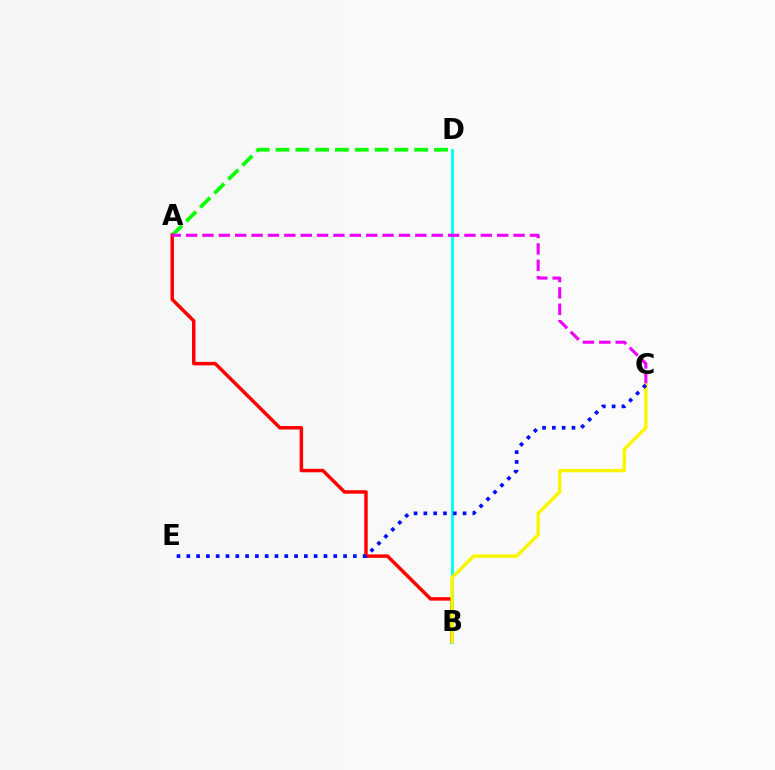{('A', 'D'): [{'color': '#08ff00', 'line_style': 'dashed', 'thickness': 2.69}], ('A', 'B'): [{'color': '#ff0000', 'line_style': 'solid', 'thickness': 2.51}], ('B', 'D'): [{'color': '#00fff6', 'line_style': 'solid', 'thickness': 2.04}], ('A', 'C'): [{'color': '#ee00ff', 'line_style': 'dashed', 'thickness': 2.22}], ('B', 'C'): [{'color': '#fcf500', 'line_style': 'solid', 'thickness': 2.45}], ('C', 'E'): [{'color': '#0010ff', 'line_style': 'dotted', 'thickness': 2.66}]}